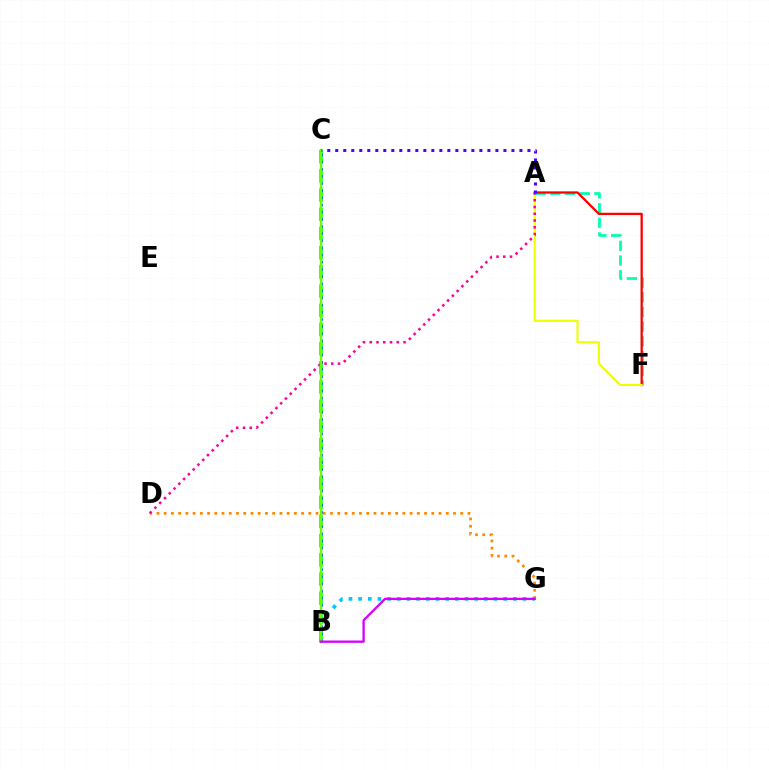{('A', 'F'): [{'color': '#00ffaf', 'line_style': 'dashed', 'thickness': 2.0}, {'color': '#ff0000', 'line_style': 'solid', 'thickness': 1.64}, {'color': '#eeff00', 'line_style': 'solid', 'thickness': 1.52}], ('D', 'G'): [{'color': '#ff8800', 'line_style': 'dotted', 'thickness': 1.97}], ('B', 'G'): [{'color': '#00c7ff', 'line_style': 'dotted', 'thickness': 2.63}, {'color': '#d600ff', 'line_style': 'solid', 'thickness': 1.66}], ('B', 'C'): [{'color': '#00ff27', 'line_style': 'dashed', 'thickness': 2.61}, {'color': '#003fff', 'line_style': 'dotted', 'thickness': 1.94}, {'color': '#66ff00', 'line_style': 'solid', 'thickness': 1.73}], ('A', 'D'): [{'color': '#ff00a0', 'line_style': 'dotted', 'thickness': 1.84}], ('A', 'C'): [{'color': '#4f00ff', 'line_style': 'dotted', 'thickness': 2.18}]}